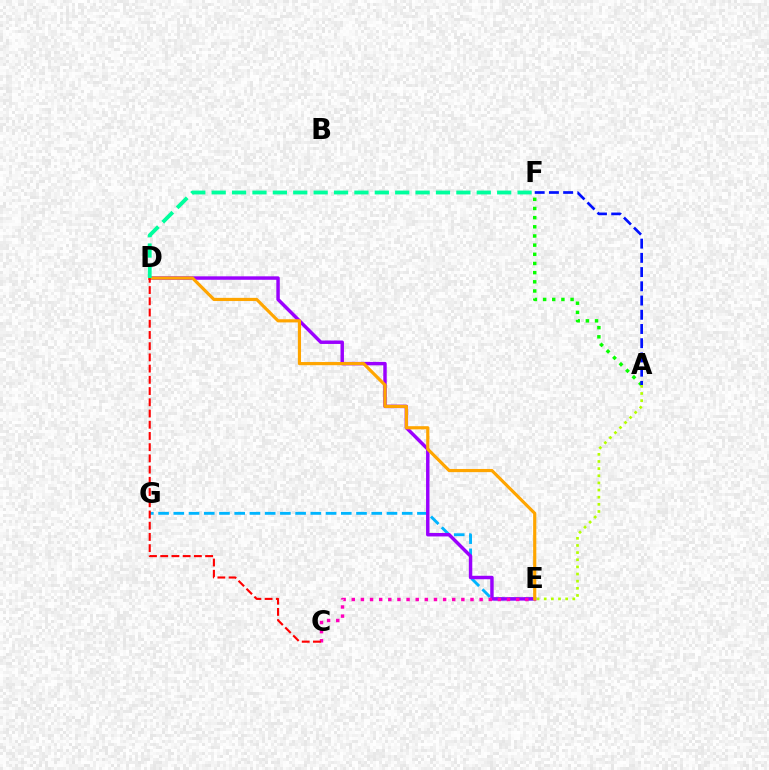{('A', 'F'): [{'color': '#08ff00', 'line_style': 'dotted', 'thickness': 2.49}, {'color': '#0010ff', 'line_style': 'dashed', 'thickness': 1.93}], ('E', 'G'): [{'color': '#00b5ff', 'line_style': 'dashed', 'thickness': 2.07}], ('D', 'E'): [{'color': '#9b00ff', 'line_style': 'solid', 'thickness': 2.48}, {'color': '#ffa500', 'line_style': 'solid', 'thickness': 2.28}], ('C', 'E'): [{'color': '#ff00bd', 'line_style': 'dotted', 'thickness': 2.48}], ('A', 'E'): [{'color': '#b3ff00', 'line_style': 'dotted', 'thickness': 1.94}], ('D', 'F'): [{'color': '#00ff9d', 'line_style': 'dashed', 'thickness': 2.77}], ('C', 'D'): [{'color': '#ff0000', 'line_style': 'dashed', 'thickness': 1.52}]}